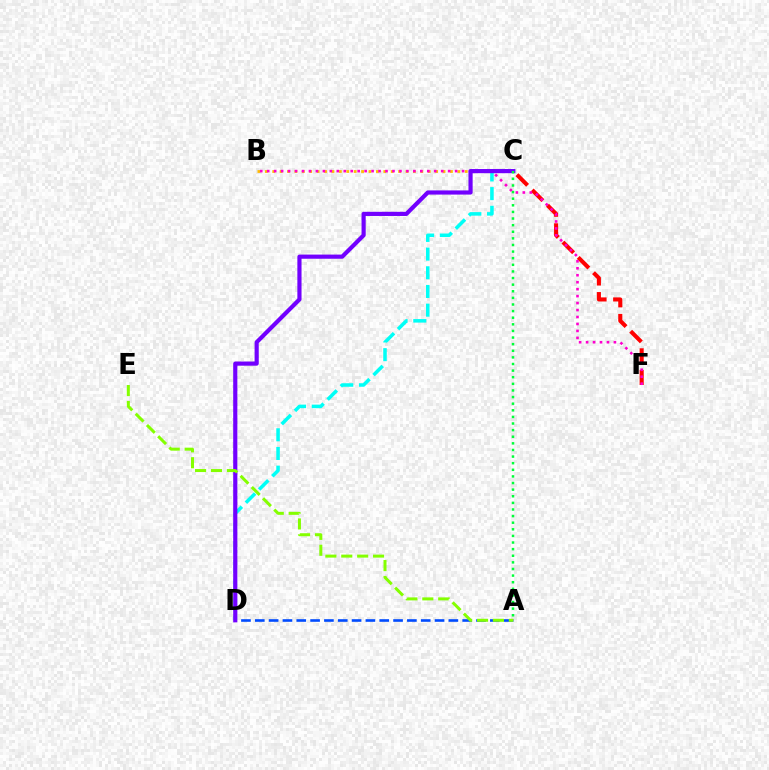{('C', 'F'): [{'color': '#ff0000', 'line_style': 'dashed', 'thickness': 2.94}], ('A', 'D'): [{'color': '#004bff', 'line_style': 'dashed', 'thickness': 1.88}], ('C', 'D'): [{'color': '#00fff6', 'line_style': 'dashed', 'thickness': 2.54}, {'color': '#7200ff', 'line_style': 'solid', 'thickness': 3.0}], ('B', 'C'): [{'color': '#ffbd00', 'line_style': 'dotted', 'thickness': 2.01}], ('B', 'F'): [{'color': '#ff00cf', 'line_style': 'dotted', 'thickness': 1.89}], ('A', 'C'): [{'color': '#00ff39', 'line_style': 'dotted', 'thickness': 1.8}], ('A', 'E'): [{'color': '#84ff00', 'line_style': 'dashed', 'thickness': 2.16}]}